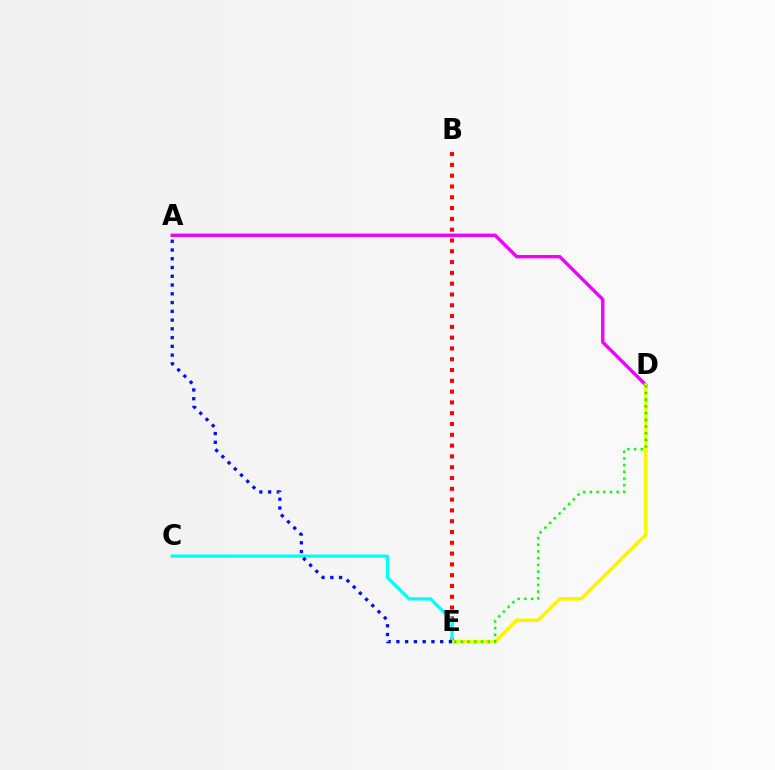{('A', 'D'): [{'color': '#ee00ff', 'line_style': 'solid', 'thickness': 2.44}], ('B', 'E'): [{'color': '#ff0000', 'line_style': 'dotted', 'thickness': 2.93}], ('C', 'E'): [{'color': '#00fff6', 'line_style': 'solid', 'thickness': 2.34}], ('D', 'E'): [{'color': '#fcf500', 'line_style': 'solid', 'thickness': 2.57}, {'color': '#08ff00', 'line_style': 'dotted', 'thickness': 1.82}], ('A', 'E'): [{'color': '#0010ff', 'line_style': 'dotted', 'thickness': 2.38}]}